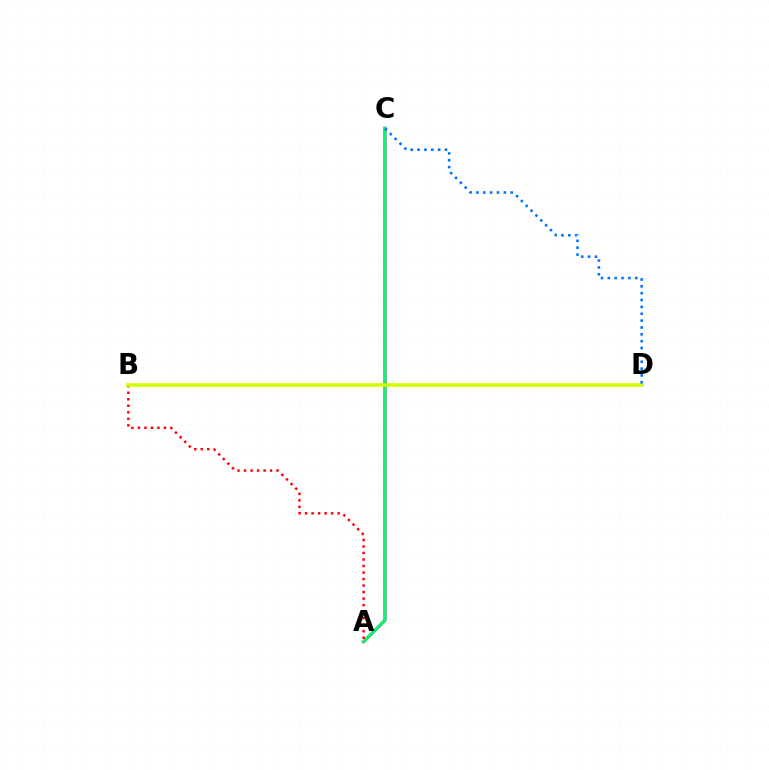{('A', 'C'): [{'color': '#b900ff', 'line_style': 'solid', 'thickness': 2.21}, {'color': '#00ff5c', 'line_style': 'solid', 'thickness': 2.07}], ('A', 'B'): [{'color': '#ff0000', 'line_style': 'dotted', 'thickness': 1.77}], ('B', 'D'): [{'color': '#d1ff00', 'line_style': 'solid', 'thickness': 2.6}], ('C', 'D'): [{'color': '#0074ff', 'line_style': 'dotted', 'thickness': 1.86}]}